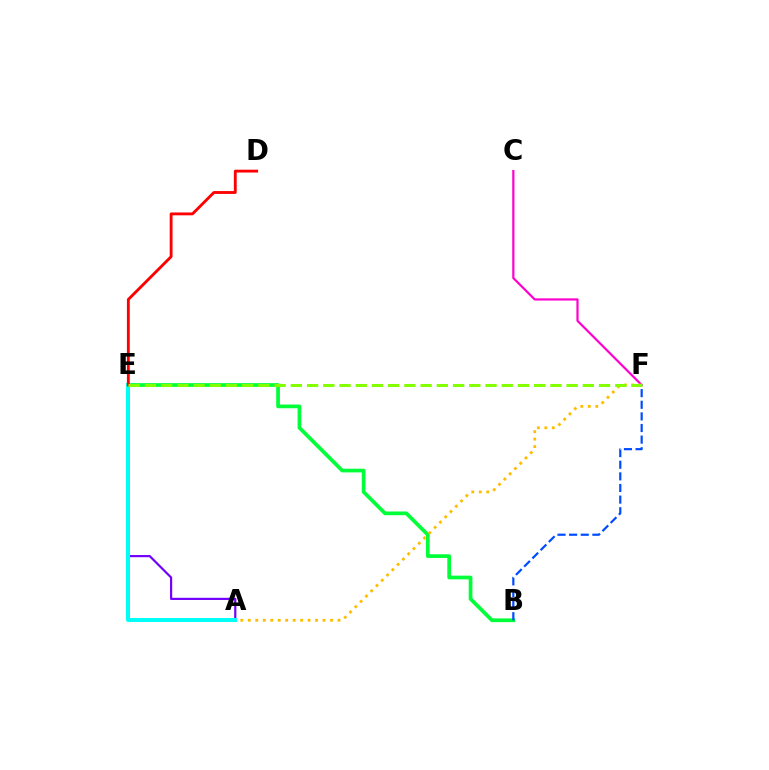{('B', 'E'): [{'color': '#00ff39', 'line_style': 'solid', 'thickness': 2.68}], ('C', 'F'): [{'color': '#ff00cf', 'line_style': 'solid', 'thickness': 1.59}], ('A', 'E'): [{'color': '#7200ff', 'line_style': 'solid', 'thickness': 1.57}, {'color': '#00fff6', 'line_style': 'solid', 'thickness': 2.87}], ('A', 'F'): [{'color': '#ffbd00', 'line_style': 'dotted', 'thickness': 2.03}], ('B', 'F'): [{'color': '#004bff', 'line_style': 'dashed', 'thickness': 1.58}], ('D', 'E'): [{'color': '#ff0000', 'line_style': 'solid', 'thickness': 2.05}], ('E', 'F'): [{'color': '#84ff00', 'line_style': 'dashed', 'thickness': 2.2}]}